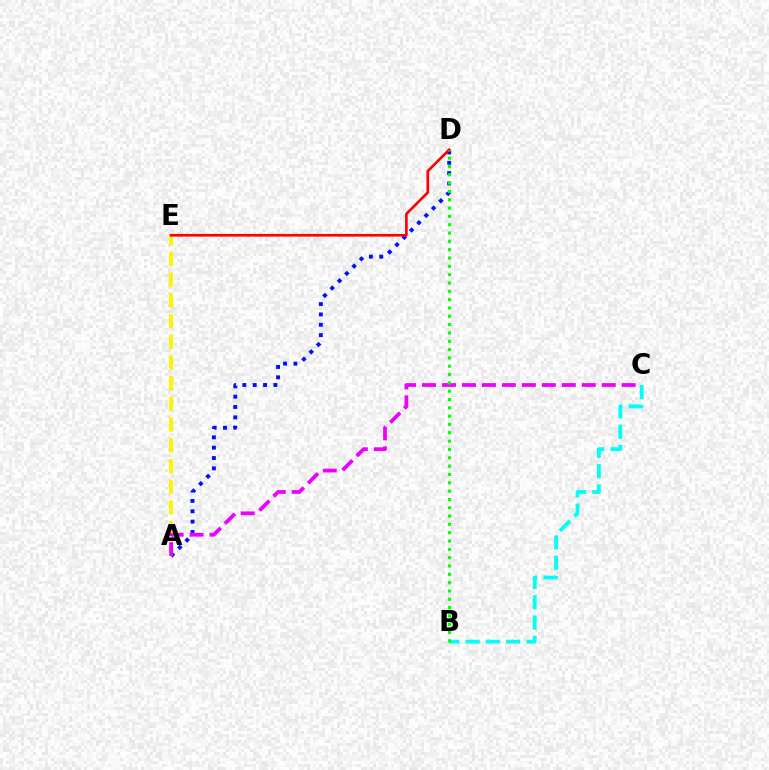{('A', 'D'): [{'color': '#0010ff', 'line_style': 'dotted', 'thickness': 2.81}], ('B', 'C'): [{'color': '#00fff6', 'line_style': 'dashed', 'thickness': 2.76}], ('A', 'E'): [{'color': '#fcf500', 'line_style': 'dashed', 'thickness': 2.81}], ('D', 'E'): [{'color': '#ff0000', 'line_style': 'solid', 'thickness': 1.91}], ('A', 'C'): [{'color': '#ee00ff', 'line_style': 'dashed', 'thickness': 2.71}], ('B', 'D'): [{'color': '#08ff00', 'line_style': 'dotted', 'thickness': 2.26}]}